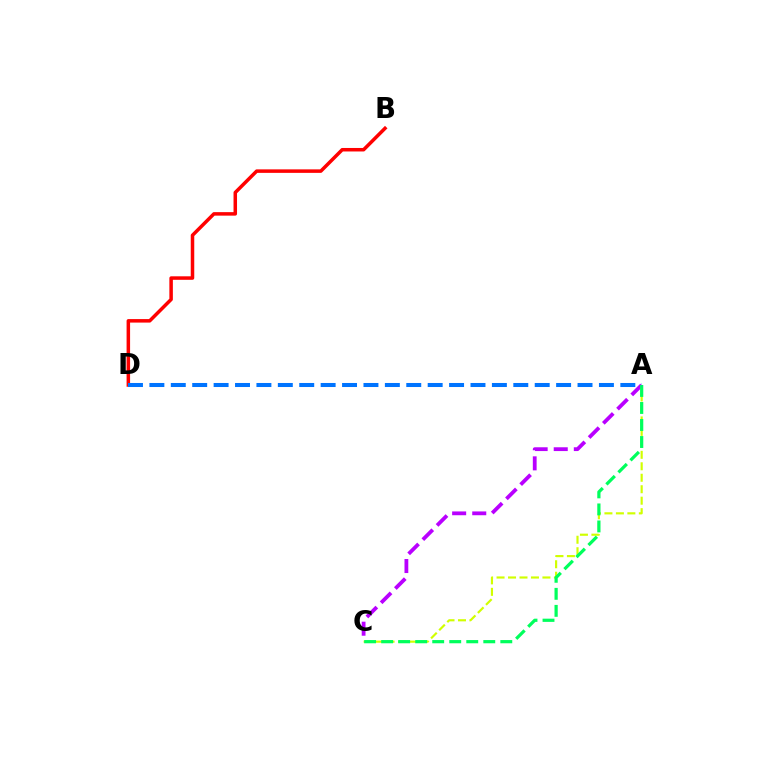{('A', 'C'): [{'color': '#d1ff00', 'line_style': 'dashed', 'thickness': 1.56}, {'color': '#b900ff', 'line_style': 'dashed', 'thickness': 2.73}, {'color': '#00ff5c', 'line_style': 'dashed', 'thickness': 2.31}], ('B', 'D'): [{'color': '#ff0000', 'line_style': 'solid', 'thickness': 2.52}], ('A', 'D'): [{'color': '#0074ff', 'line_style': 'dashed', 'thickness': 2.91}]}